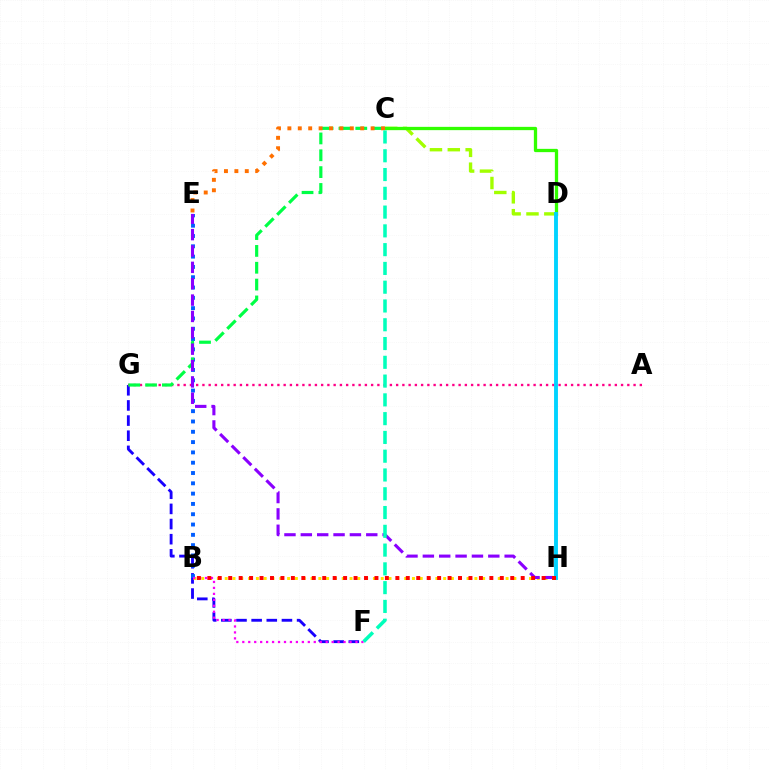{('F', 'G'): [{'color': '#1900ff', 'line_style': 'dashed', 'thickness': 2.06}], ('A', 'G'): [{'color': '#ff0088', 'line_style': 'dotted', 'thickness': 1.7}], ('B', 'H'): [{'color': '#ffe600', 'line_style': 'dotted', 'thickness': 2.12}, {'color': '#ff0000', 'line_style': 'dotted', 'thickness': 2.84}], ('B', 'E'): [{'color': '#005dff', 'line_style': 'dotted', 'thickness': 2.8}], ('C', 'D'): [{'color': '#a2ff00', 'line_style': 'dashed', 'thickness': 2.43}, {'color': '#31ff00', 'line_style': 'solid', 'thickness': 2.37}], ('C', 'G'): [{'color': '#00ff45', 'line_style': 'dashed', 'thickness': 2.29}], ('B', 'F'): [{'color': '#fa00f9', 'line_style': 'dotted', 'thickness': 1.62}], ('E', 'H'): [{'color': '#8a00ff', 'line_style': 'dashed', 'thickness': 2.22}], ('C', 'E'): [{'color': '#ff7000', 'line_style': 'dotted', 'thickness': 2.83}], ('D', 'H'): [{'color': '#00d3ff', 'line_style': 'solid', 'thickness': 2.79}], ('C', 'F'): [{'color': '#00ffbb', 'line_style': 'dashed', 'thickness': 2.55}]}